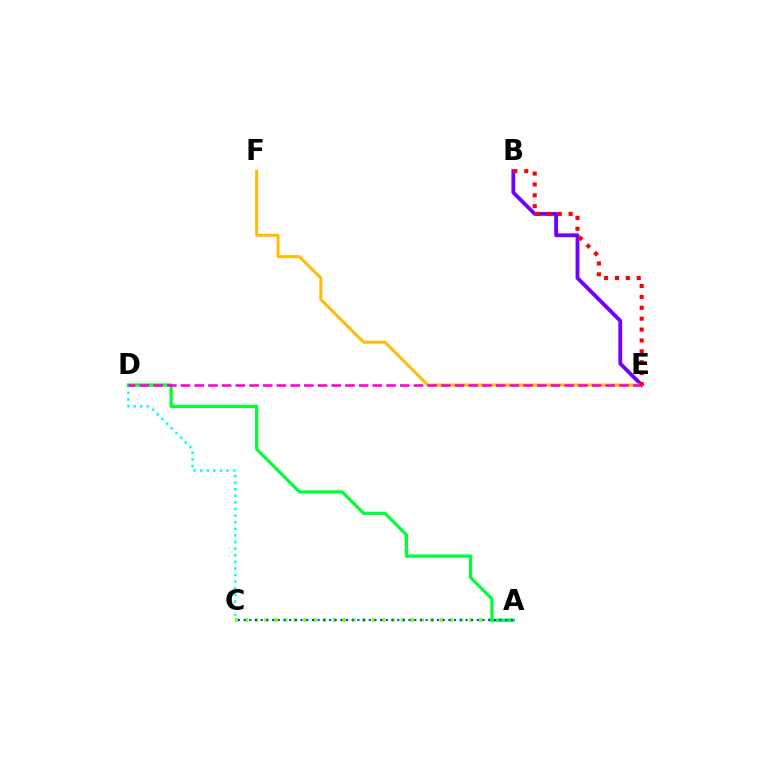{('C', 'D'): [{'color': '#00fff6', 'line_style': 'dotted', 'thickness': 1.79}], ('A', 'C'): [{'color': '#84ff00', 'line_style': 'dotted', 'thickness': 2.65}, {'color': '#004bff', 'line_style': 'dotted', 'thickness': 1.55}], ('A', 'D'): [{'color': '#00ff39', 'line_style': 'solid', 'thickness': 2.33}], ('B', 'E'): [{'color': '#7200ff', 'line_style': 'solid', 'thickness': 2.76}, {'color': '#ff0000', 'line_style': 'dotted', 'thickness': 2.96}], ('E', 'F'): [{'color': '#ffbd00', 'line_style': 'solid', 'thickness': 2.16}], ('D', 'E'): [{'color': '#ff00cf', 'line_style': 'dashed', 'thickness': 1.86}]}